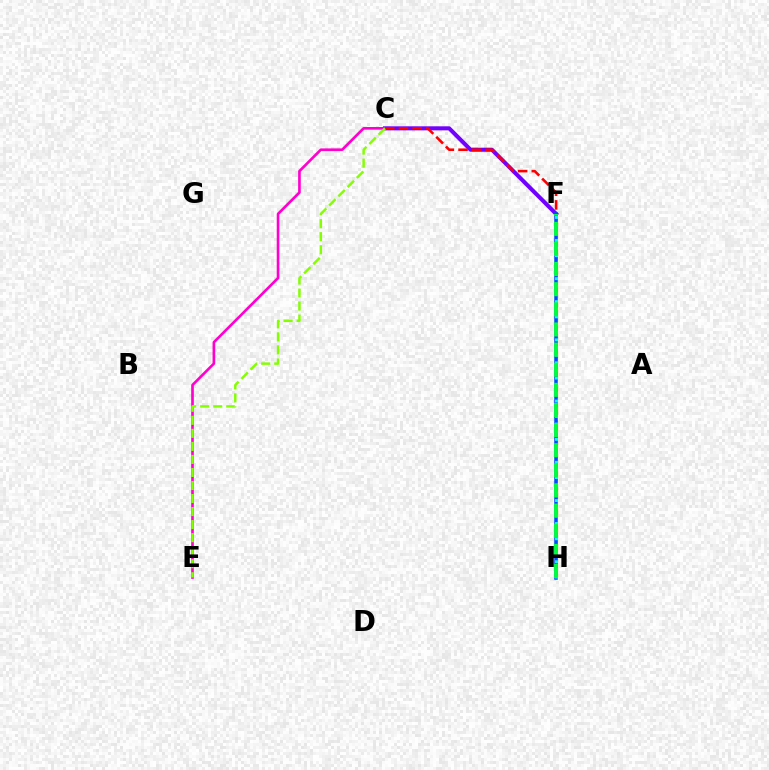{('C', 'F'): [{'color': '#7200ff', 'line_style': 'solid', 'thickness': 2.92}, {'color': '#ff0000', 'line_style': 'dashed', 'thickness': 1.86}], ('F', 'H'): [{'color': '#ffbd00', 'line_style': 'dashed', 'thickness': 2.32}, {'color': '#004bff', 'line_style': 'solid', 'thickness': 2.53}, {'color': '#00fff6', 'line_style': 'dotted', 'thickness': 2.08}, {'color': '#00ff39', 'line_style': 'dashed', 'thickness': 2.73}], ('C', 'E'): [{'color': '#ff00cf', 'line_style': 'solid', 'thickness': 1.91}, {'color': '#84ff00', 'line_style': 'dashed', 'thickness': 1.77}]}